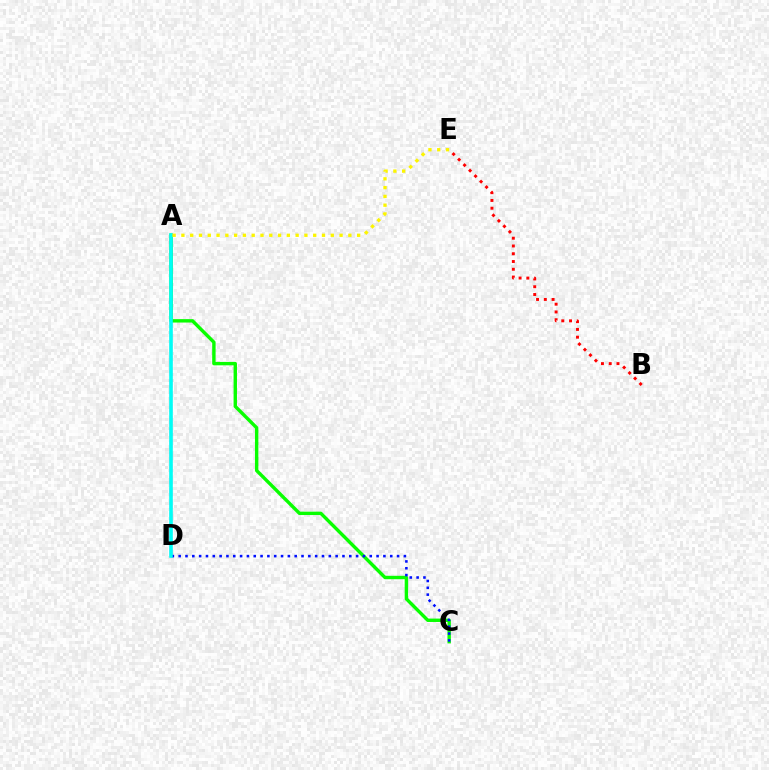{('A', 'C'): [{'color': '#08ff00', 'line_style': 'solid', 'thickness': 2.45}], ('A', 'D'): [{'color': '#ee00ff', 'line_style': 'dashed', 'thickness': 1.64}, {'color': '#00fff6', 'line_style': 'solid', 'thickness': 2.59}], ('C', 'D'): [{'color': '#0010ff', 'line_style': 'dotted', 'thickness': 1.85}], ('A', 'E'): [{'color': '#fcf500', 'line_style': 'dotted', 'thickness': 2.39}], ('B', 'E'): [{'color': '#ff0000', 'line_style': 'dotted', 'thickness': 2.11}]}